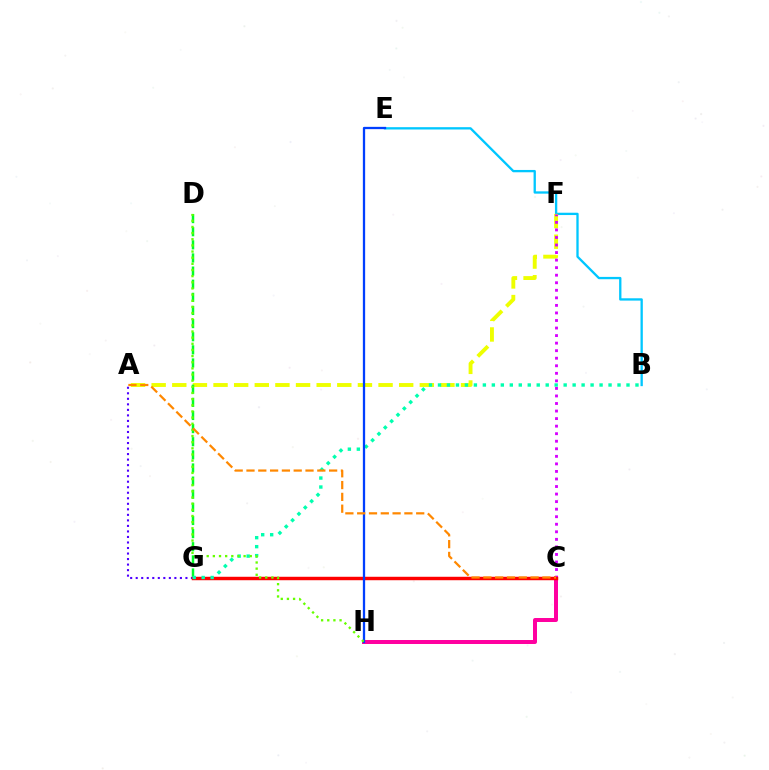{('B', 'E'): [{'color': '#00c7ff', 'line_style': 'solid', 'thickness': 1.67}], ('C', 'H'): [{'color': '#ff00a0', 'line_style': 'solid', 'thickness': 2.87}], ('A', 'F'): [{'color': '#eeff00', 'line_style': 'dashed', 'thickness': 2.8}], ('D', 'G'): [{'color': '#00ff27', 'line_style': 'dashed', 'thickness': 1.78}], ('A', 'G'): [{'color': '#4f00ff', 'line_style': 'dotted', 'thickness': 1.5}], ('C', 'F'): [{'color': '#d600ff', 'line_style': 'dotted', 'thickness': 2.05}], ('C', 'G'): [{'color': '#ff0000', 'line_style': 'solid', 'thickness': 2.48}], ('B', 'G'): [{'color': '#00ffaf', 'line_style': 'dotted', 'thickness': 2.44}], ('E', 'H'): [{'color': '#003fff', 'line_style': 'solid', 'thickness': 1.65}], ('D', 'H'): [{'color': '#66ff00', 'line_style': 'dotted', 'thickness': 1.67}], ('A', 'C'): [{'color': '#ff8800', 'line_style': 'dashed', 'thickness': 1.6}]}